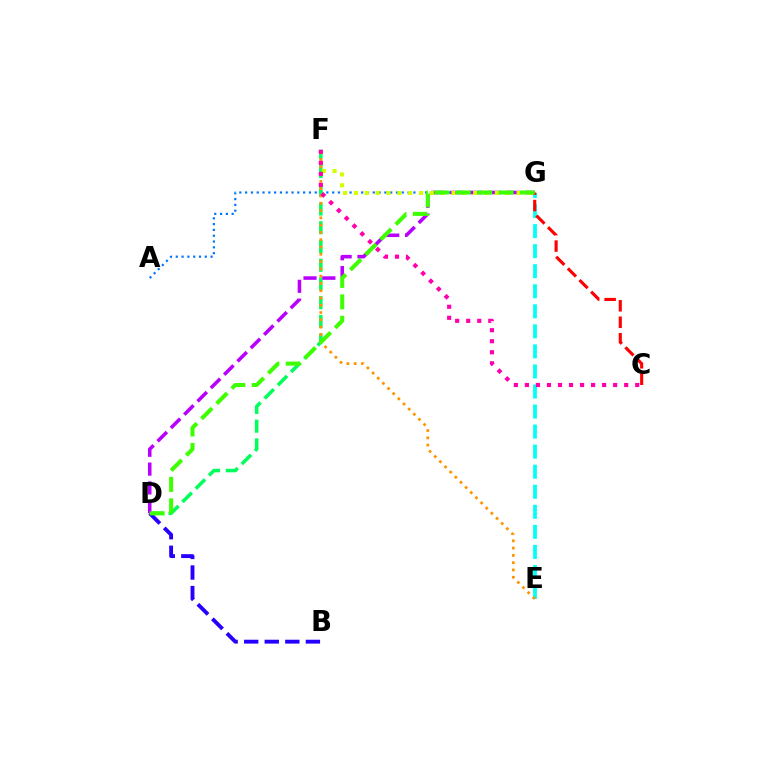{('E', 'G'): [{'color': '#00fff6', 'line_style': 'dashed', 'thickness': 2.72}], ('A', 'G'): [{'color': '#0074ff', 'line_style': 'dotted', 'thickness': 1.58}], ('D', 'F'): [{'color': '#00ff5c', 'line_style': 'dashed', 'thickness': 2.55}], ('E', 'F'): [{'color': '#ff9400', 'line_style': 'dotted', 'thickness': 1.98}], ('D', 'G'): [{'color': '#b900ff', 'line_style': 'dashed', 'thickness': 2.56}, {'color': '#3dff00', 'line_style': 'dashed', 'thickness': 2.91}], ('F', 'G'): [{'color': '#d1ff00', 'line_style': 'dotted', 'thickness': 2.95}], ('C', 'G'): [{'color': '#ff0000', 'line_style': 'dashed', 'thickness': 2.24}], ('B', 'D'): [{'color': '#2500ff', 'line_style': 'dashed', 'thickness': 2.79}], ('C', 'F'): [{'color': '#ff00ac', 'line_style': 'dotted', 'thickness': 3.0}]}